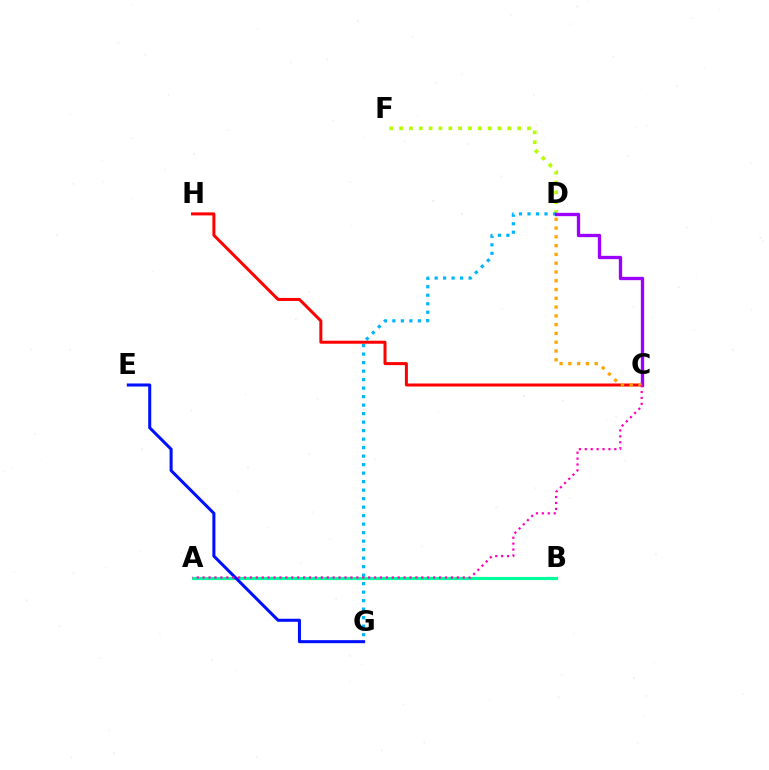{('A', 'B'): [{'color': '#08ff00', 'line_style': 'dotted', 'thickness': 1.5}, {'color': '#00ff9d', 'line_style': 'solid', 'thickness': 2.25}], ('D', 'F'): [{'color': '#b3ff00', 'line_style': 'dotted', 'thickness': 2.67}], ('D', 'G'): [{'color': '#00b5ff', 'line_style': 'dotted', 'thickness': 2.31}], ('E', 'G'): [{'color': '#0010ff', 'line_style': 'solid', 'thickness': 2.19}], ('C', 'H'): [{'color': '#ff0000', 'line_style': 'solid', 'thickness': 2.16}], ('C', 'D'): [{'color': '#9b00ff', 'line_style': 'solid', 'thickness': 2.39}, {'color': '#ffa500', 'line_style': 'dotted', 'thickness': 2.39}], ('A', 'C'): [{'color': '#ff00bd', 'line_style': 'dotted', 'thickness': 1.61}]}